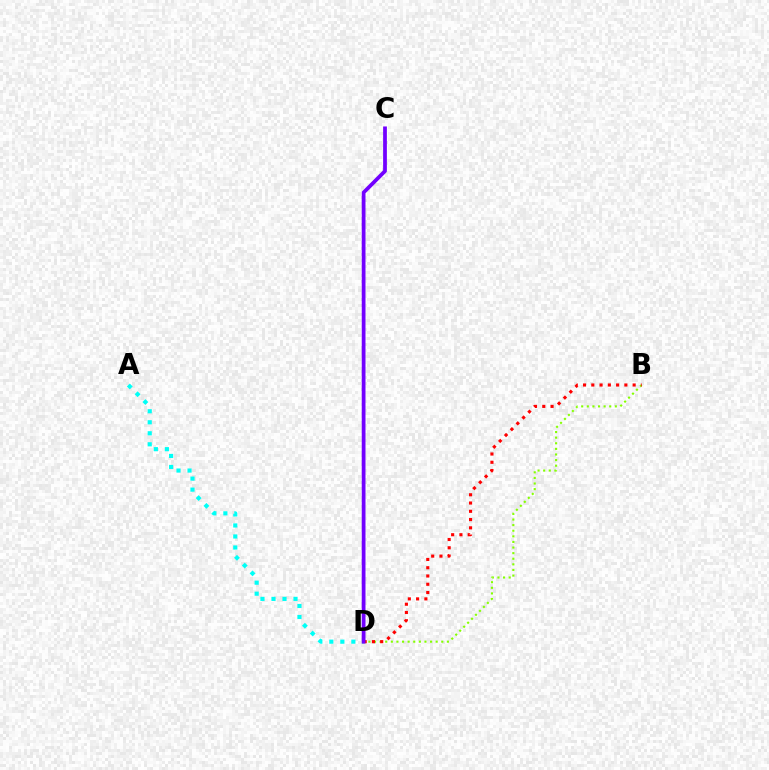{('B', 'D'): [{'color': '#84ff00', 'line_style': 'dotted', 'thickness': 1.52}, {'color': '#ff0000', 'line_style': 'dotted', 'thickness': 2.25}], ('A', 'D'): [{'color': '#00fff6', 'line_style': 'dotted', 'thickness': 2.99}], ('C', 'D'): [{'color': '#7200ff', 'line_style': 'solid', 'thickness': 2.7}]}